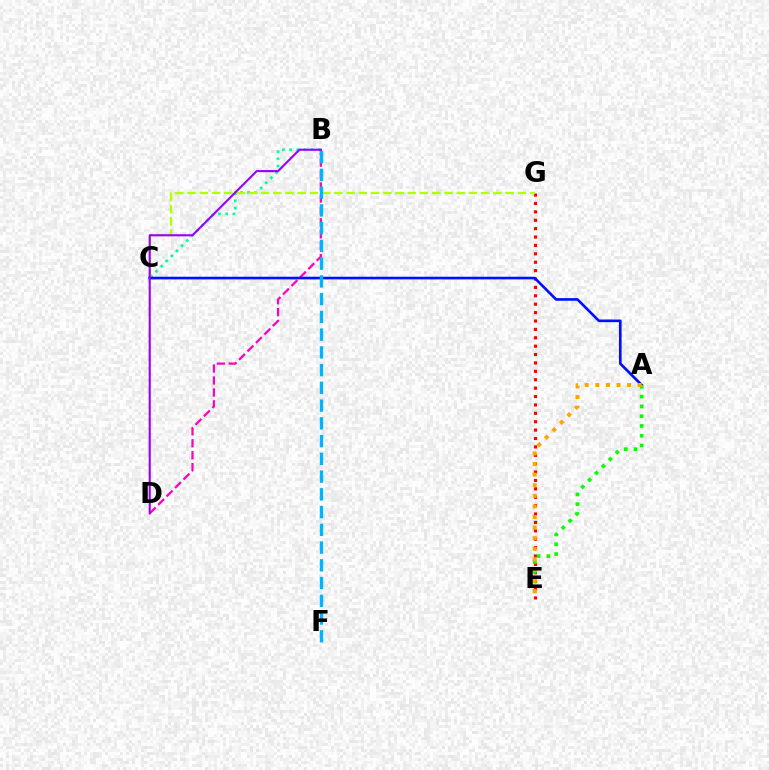{('B', 'C'): [{'color': '#00ff9d', 'line_style': 'dotted', 'thickness': 1.96}], ('E', 'G'): [{'color': '#ff0000', 'line_style': 'dotted', 'thickness': 2.28}], ('C', 'G'): [{'color': '#b3ff00', 'line_style': 'dashed', 'thickness': 1.66}], ('B', 'D'): [{'color': '#ff00bd', 'line_style': 'dashed', 'thickness': 1.62}, {'color': '#9b00ff', 'line_style': 'solid', 'thickness': 1.53}], ('A', 'C'): [{'color': '#0010ff', 'line_style': 'solid', 'thickness': 1.91}], ('A', 'E'): [{'color': '#08ff00', 'line_style': 'dotted', 'thickness': 2.66}, {'color': '#ffa500', 'line_style': 'dotted', 'thickness': 2.88}], ('B', 'F'): [{'color': '#00b5ff', 'line_style': 'dashed', 'thickness': 2.41}]}